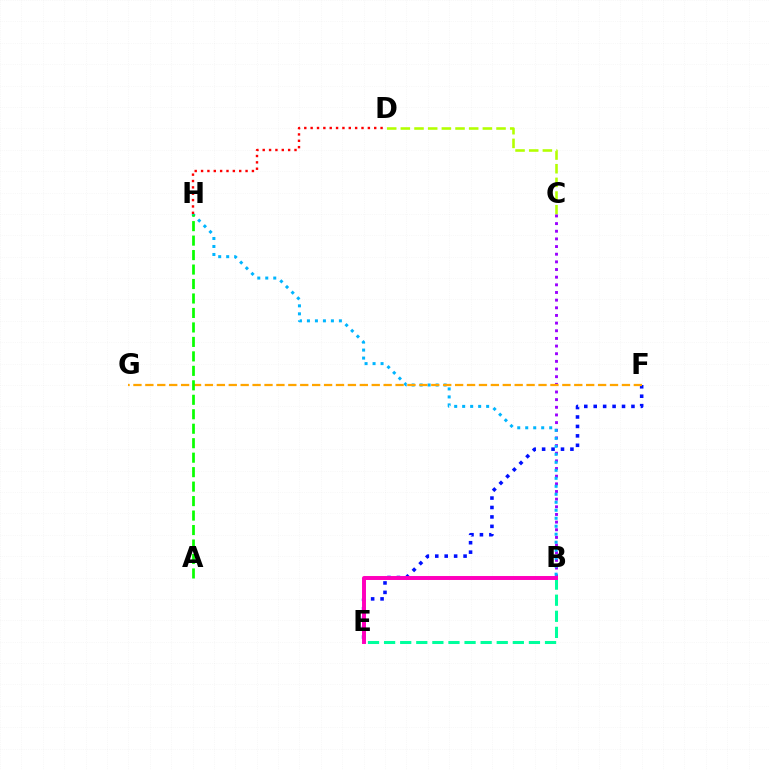{('C', 'D'): [{'color': '#b3ff00', 'line_style': 'dashed', 'thickness': 1.86}], ('B', 'C'): [{'color': '#9b00ff', 'line_style': 'dotted', 'thickness': 2.08}], ('B', 'H'): [{'color': '#00b5ff', 'line_style': 'dotted', 'thickness': 2.17}], ('E', 'F'): [{'color': '#0010ff', 'line_style': 'dotted', 'thickness': 2.56}], ('F', 'G'): [{'color': '#ffa500', 'line_style': 'dashed', 'thickness': 1.62}], ('B', 'E'): [{'color': '#00ff9d', 'line_style': 'dashed', 'thickness': 2.19}, {'color': '#ff00bd', 'line_style': 'solid', 'thickness': 2.85}], ('A', 'H'): [{'color': '#08ff00', 'line_style': 'dashed', 'thickness': 1.97}], ('D', 'H'): [{'color': '#ff0000', 'line_style': 'dotted', 'thickness': 1.73}]}